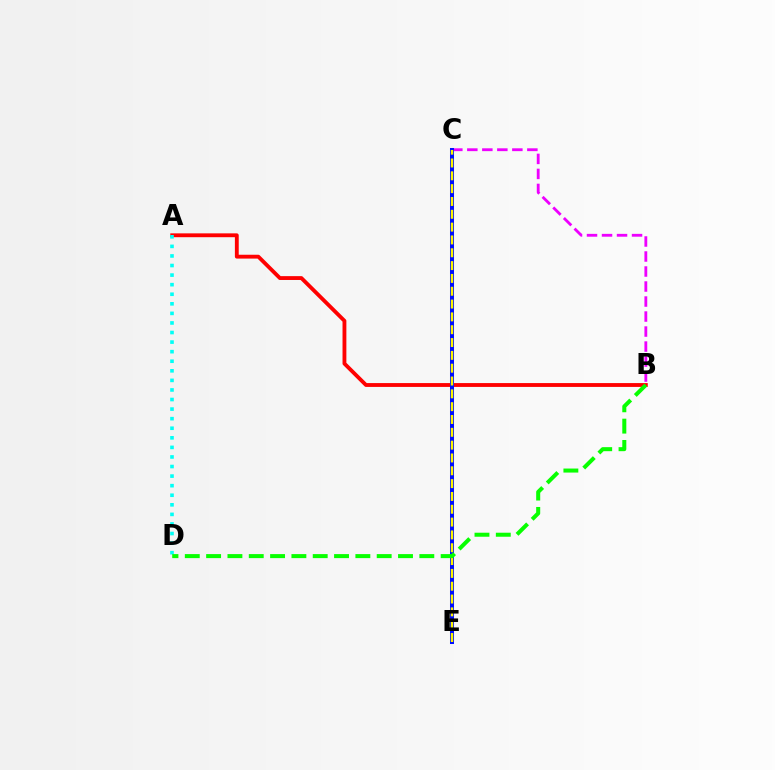{('A', 'B'): [{'color': '#ff0000', 'line_style': 'solid', 'thickness': 2.77}], ('B', 'C'): [{'color': '#ee00ff', 'line_style': 'dashed', 'thickness': 2.04}], ('A', 'D'): [{'color': '#00fff6', 'line_style': 'dotted', 'thickness': 2.6}], ('C', 'E'): [{'color': '#0010ff', 'line_style': 'solid', 'thickness': 2.9}, {'color': '#fcf500', 'line_style': 'dashed', 'thickness': 1.74}], ('B', 'D'): [{'color': '#08ff00', 'line_style': 'dashed', 'thickness': 2.9}]}